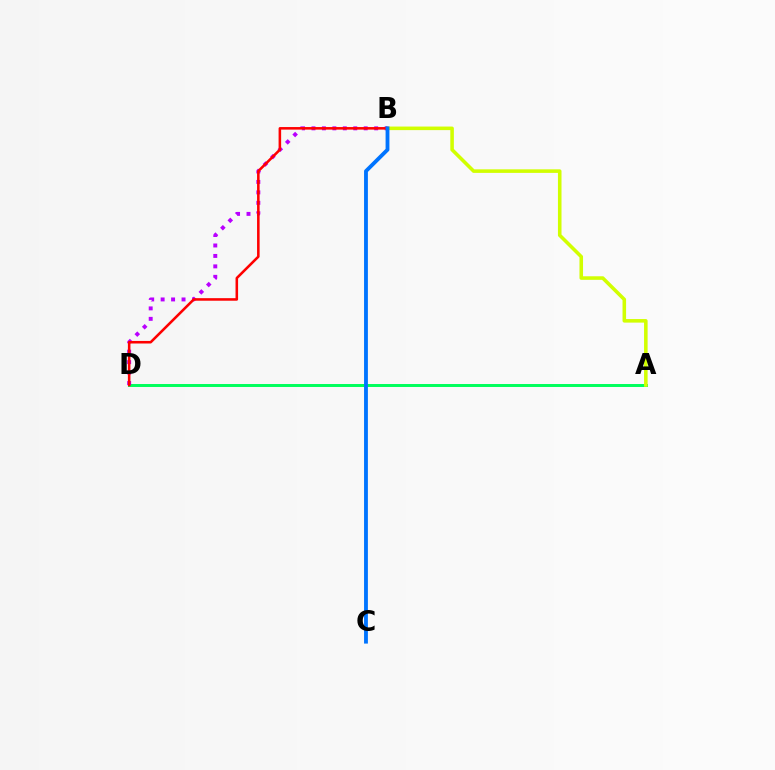{('A', 'D'): [{'color': '#00ff5c', 'line_style': 'solid', 'thickness': 2.13}], ('A', 'B'): [{'color': '#d1ff00', 'line_style': 'solid', 'thickness': 2.56}], ('B', 'D'): [{'color': '#b900ff', 'line_style': 'dotted', 'thickness': 2.84}, {'color': '#ff0000', 'line_style': 'solid', 'thickness': 1.84}], ('B', 'C'): [{'color': '#0074ff', 'line_style': 'solid', 'thickness': 2.76}]}